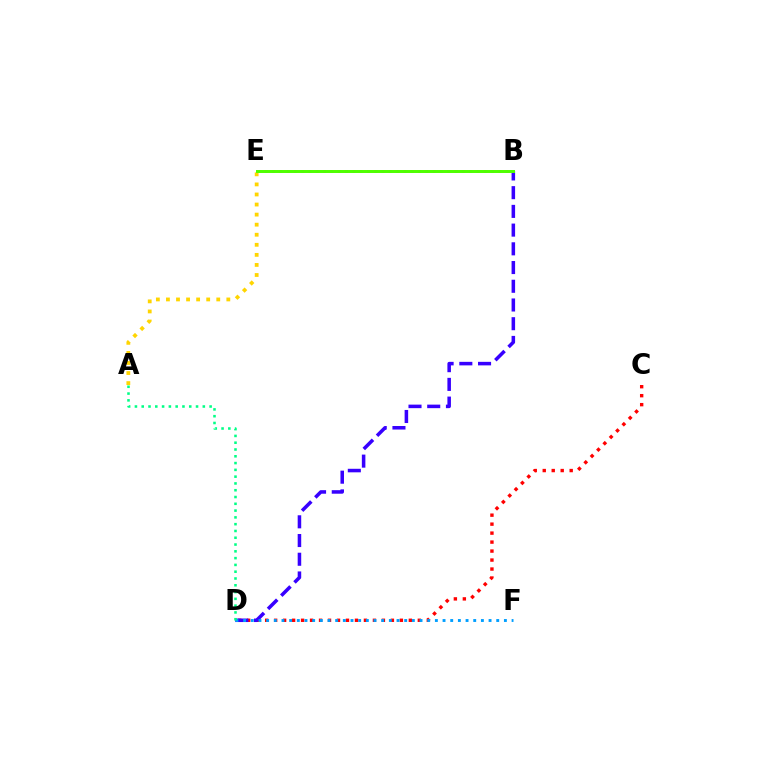{('B', 'E'): [{'color': '#ff00ed', 'line_style': 'dotted', 'thickness': 1.98}, {'color': '#4fff00', 'line_style': 'solid', 'thickness': 2.14}], ('C', 'D'): [{'color': '#ff0000', 'line_style': 'dotted', 'thickness': 2.44}], ('B', 'D'): [{'color': '#3700ff', 'line_style': 'dashed', 'thickness': 2.54}], ('D', 'F'): [{'color': '#009eff', 'line_style': 'dotted', 'thickness': 2.08}], ('A', 'E'): [{'color': '#ffd500', 'line_style': 'dotted', 'thickness': 2.73}], ('A', 'D'): [{'color': '#00ff86', 'line_style': 'dotted', 'thickness': 1.84}]}